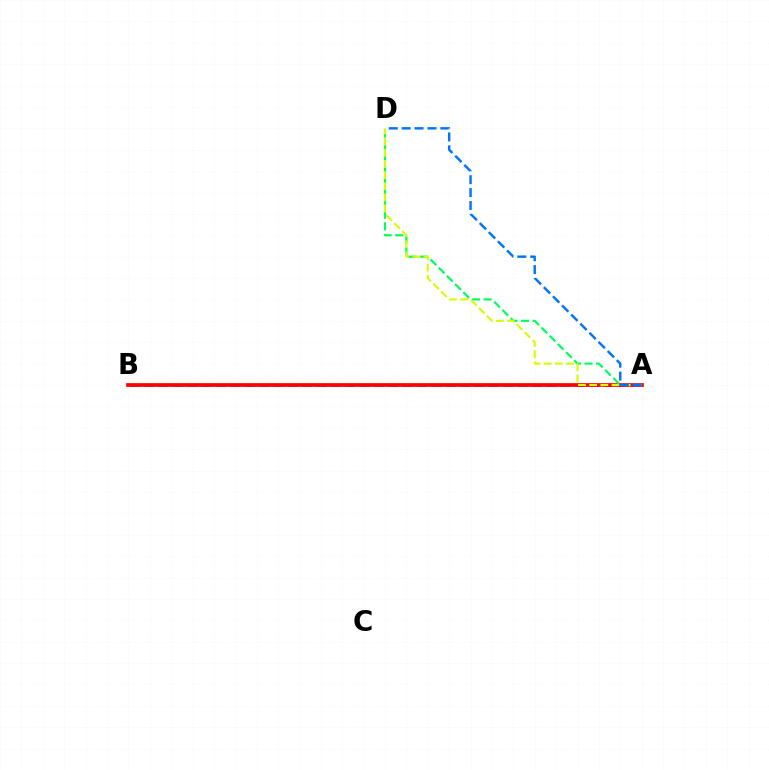{('A', 'B'): [{'color': '#b900ff', 'line_style': 'dashed', 'thickness': 1.95}, {'color': '#ff0000', 'line_style': 'solid', 'thickness': 2.67}], ('A', 'D'): [{'color': '#00ff5c', 'line_style': 'dashed', 'thickness': 1.57}, {'color': '#d1ff00', 'line_style': 'dashed', 'thickness': 1.51}, {'color': '#0074ff', 'line_style': 'dashed', 'thickness': 1.75}]}